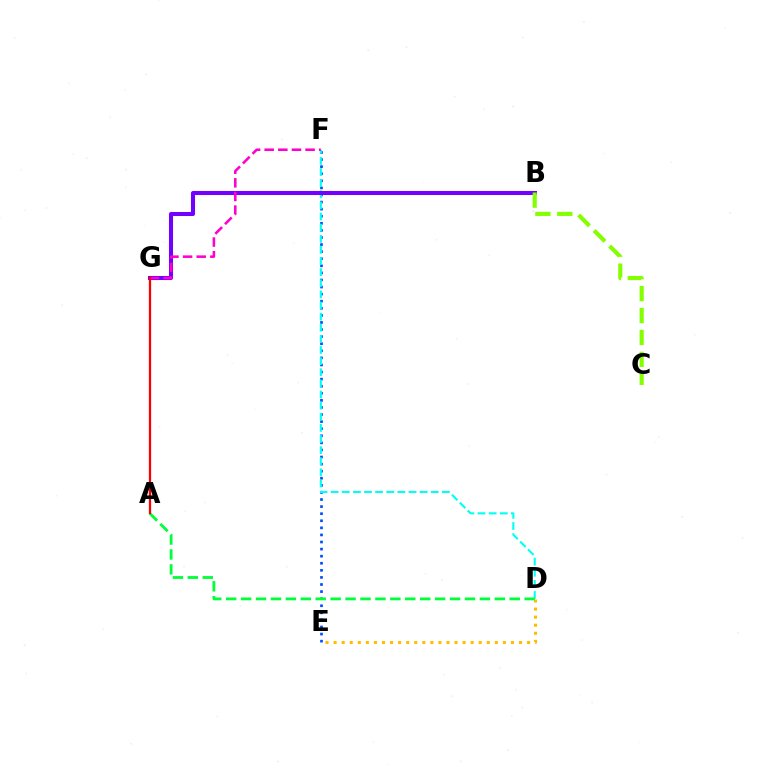{('E', 'F'): [{'color': '#004bff', 'line_style': 'dotted', 'thickness': 1.92}], ('D', 'F'): [{'color': '#00fff6', 'line_style': 'dashed', 'thickness': 1.51}], ('D', 'E'): [{'color': '#ffbd00', 'line_style': 'dotted', 'thickness': 2.19}], ('B', 'G'): [{'color': '#7200ff', 'line_style': 'solid', 'thickness': 2.92}], ('F', 'G'): [{'color': '#ff00cf', 'line_style': 'dashed', 'thickness': 1.85}], ('A', 'D'): [{'color': '#00ff39', 'line_style': 'dashed', 'thickness': 2.03}], ('A', 'G'): [{'color': '#ff0000', 'line_style': 'solid', 'thickness': 1.63}], ('B', 'C'): [{'color': '#84ff00', 'line_style': 'dashed', 'thickness': 2.98}]}